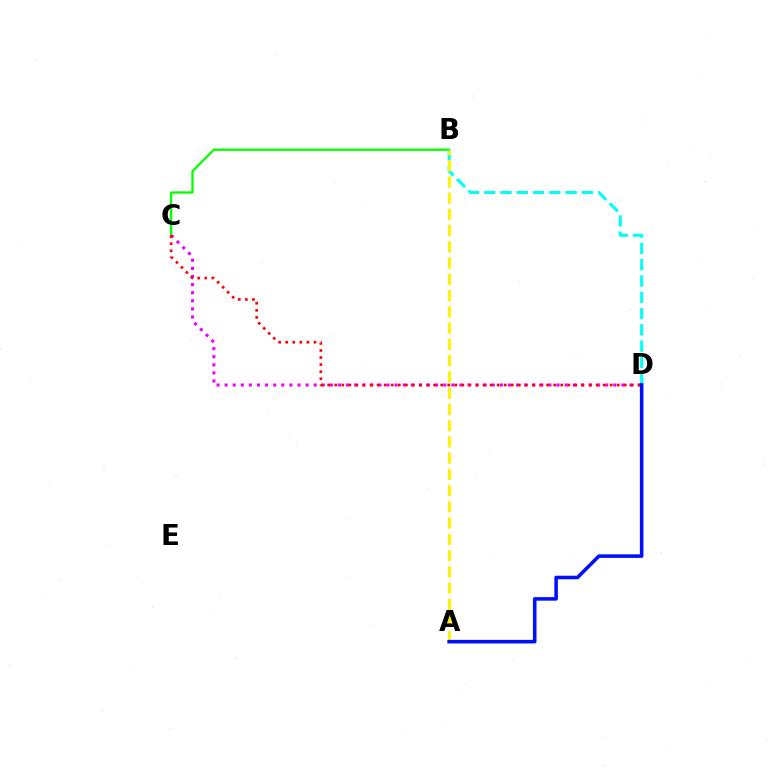{('B', 'C'): [{'color': '#08ff00', 'line_style': 'solid', 'thickness': 1.68}], ('B', 'D'): [{'color': '#00fff6', 'line_style': 'dashed', 'thickness': 2.21}], ('A', 'B'): [{'color': '#fcf500', 'line_style': 'dashed', 'thickness': 2.21}], ('C', 'D'): [{'color': '#ee00ff', 'line_style': 'dotted', 'thickness': 2.2}, {'color': '#ff0000', 'line_style': 'dotted', 'thickness': 1.92}], ('A', 'D'): [{'color': '#0010ff', 'line_style': 'solid', 'thickness': 2.57}]}